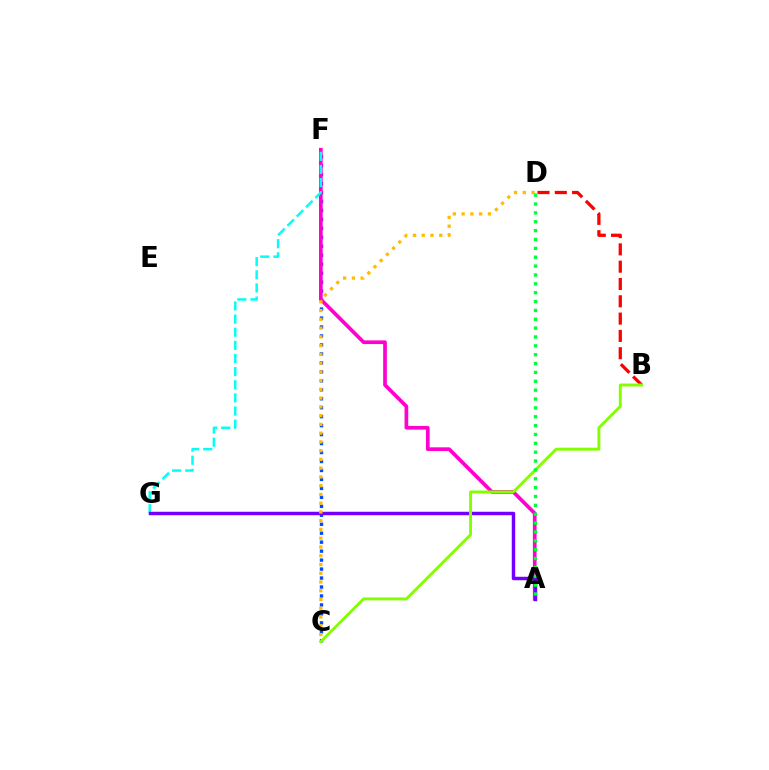{('C', 'F'): [{'color': '#004bff', 'line_style': 'dotted', 'thickness': 2.44}], ('A', 'F'): [{'color': '#ff00cf', 'line_style': 'solid', 'thickness': 2.65}], ('F', 'G'): [{'color': '#00fff6', 'line_style': 'dashed', 'thickness': 1.78}], ('A', 'G'): [{'color': '#7200ff', 'line_style': 'solid', 'thickness': 2.5}], ('C', 'D'): [{'color': '#ffbd00', 'line_style': 'dotted', 'thickness': 2.38}], ('B', 'D'): [{'color': '#ff0000', 'line_style': 'dashed', 'thickness': 2.35}], ('B', 'C'): [{'color': '#84ff00', 'line_style': 'solid', 'thickness': 2.11}], ('A', 'D'): [{'color': '#00ff39', 'line_style': 'dotted', 'thickness': 2.41}]}